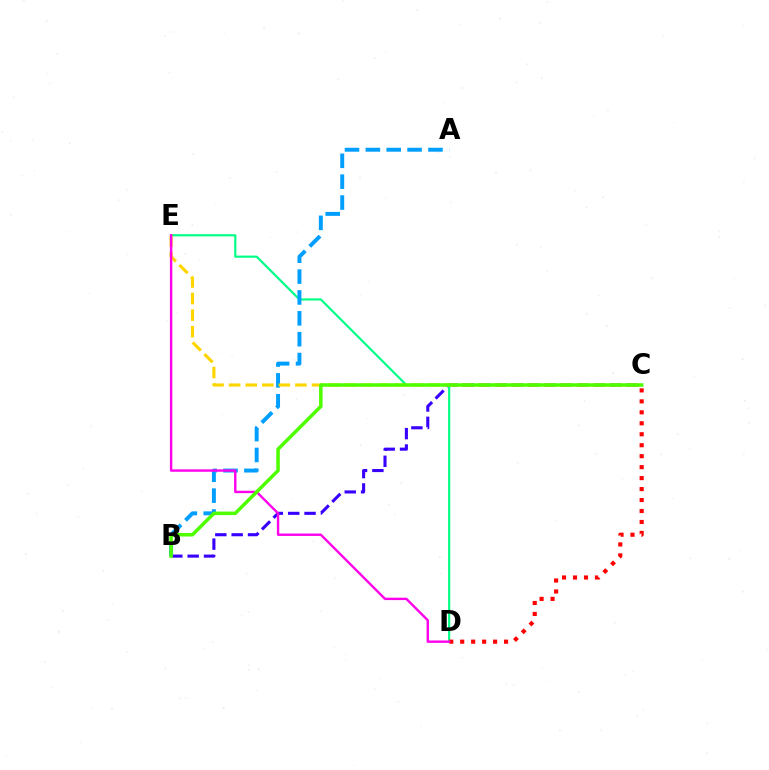{('B', 'C'): [{'color': '#3700ff', 'line_style': 'dashed', 'thickness': 2.22}, {'color': '#4fff00', 'line_style': 'solid', 'thickness': 2.53}], ('D', 'E'): [{'color': '#00ff86', 'line_style': 'solid', 'thickness': 1.56}, {'color': '#ff00ed', 'line_style': 'solid', 'thickness': 1.72}], ('A', 'B'): [{'color': '#009eff', 'line_style': 'dashed', 'thickness': 2.83}], ('C', 'D'): [{'color': '#ff0000', 'line_style': 'dotted', 'thickness': 2.98}], ('C', 'E'): [{'color': '#ffd500', 'line_style': 'dashed', 'thickness': 2.25}]}